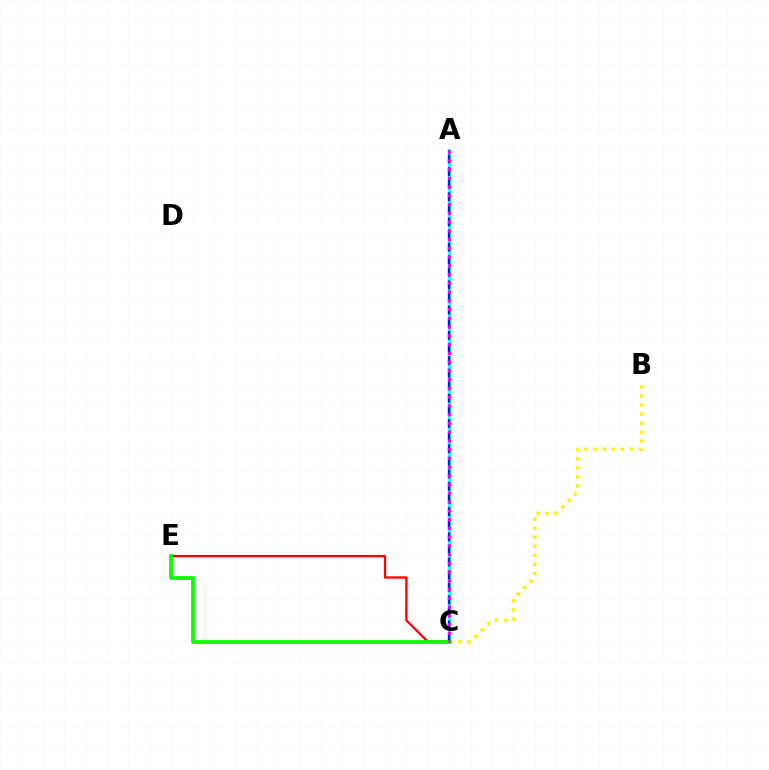{('C', 'E'): [{'color': '#ff0000', 'line_style': 'solid', 'thickness': 1.66}, {'color': '#08ff00', 'line_style': 'solid', 'thickness': 2.67}], ('B', 'C'): [{'color': '#fcf500', 'line_style': 'dotted', 'thickness': 2.46}], ('A', 'C'): [{'color': '#00fff6', 'line_style': 'solid', 'thickness': 2.02}, {'color': '#0010ff', 'line_style': 'dashed', 'thickness': 1.71}, {'color': '#ee00ff', 'line_style': 'dotted', 'thickness': 2.38}]}